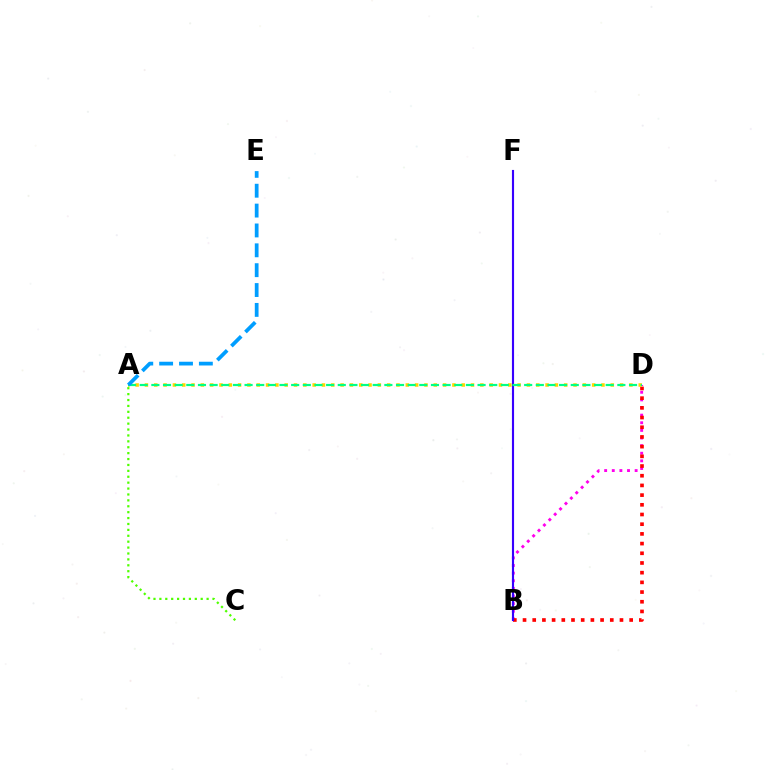{('B', 'D'): [{'color': '#ff00ed', 'line_style': 'dotted', 'thickness': 2.07}, {'color': '#ff0000', 'line_style': 'dotted', 'thickness': 2.63}], ('A', 'C'): [{'color': '#4fff00', 'line_style': 'dotted', 'thickness': 1.6}], ('A', 'D'): [{'color': '#ffd500', 'line_style': 'dotted', 'thickness': 2.53}, {'color': '#00ff86', 'line_style': 'dashed', 'thickness': 1.58}], ('B', 'F'): [{'color': '#3700ff', 'line_style': 'solid', 'thickness': 1.53}], ('A', 'E'): [{'color': '#009eff', 'line_style': 'dashed', 'thickness': 2.7}]}